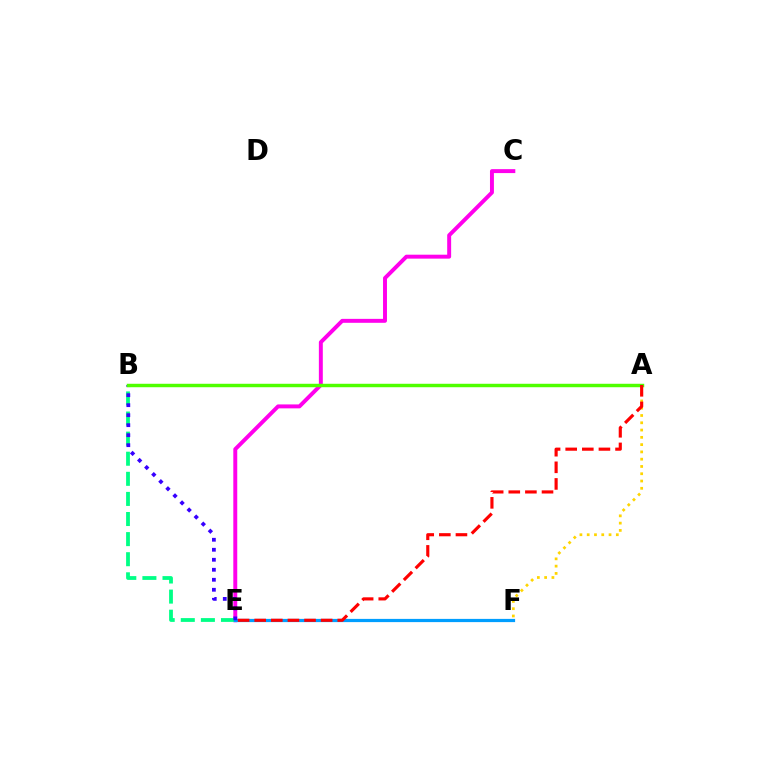{('C', 'E'): [{'color': '#ff00ed', 'line_style': 'solid', 'thickness': 2.84}], ('B', 'E'): [{'color': '#00ff86', 'line_style': 'dashed', 'thickness': 2.73}, {'color': '#3700ff', 'line_style': 'dotted', 'thickness': 2.72}], ('A', 'F'): [{'color': '#ffd500', 'line_style': 'dotted', 'thickness': 1.98}], ('E', 'F'): [{'color': '#009eff', 'line_style': 'solid', 'thickness': 2.32}], ('A', 'B'): [{'color': '#4fff00', 'line_style': 'solid', 'thickness': 2.48}], ('A', 'E'): [{'color': '#ff0000', 'line_style': 'dashed', 'thickness': 2.26}]}